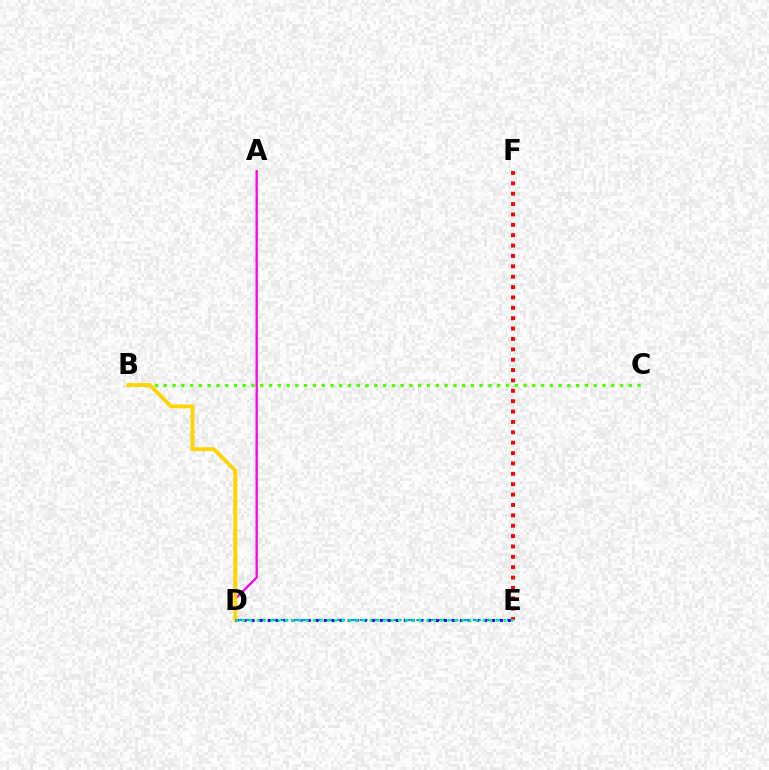{('D', 'E'): [{'color': '#009eff', 'line_style': 'dashed', 'thickness': 1.54}, {'color': '#3700ff', 'line_style': 'dotted', 'thickness': 2.18}, {'color': '#00ff86', 'line_style': 'dotted', 'thickness': 1.92}], ('E', 'F'): [{'color': '#ff0000', 'line_style': 'dotted', 'thickness': 2.82}], ('B', 'C'): [{'color': '#4fff00', 'line_style': 'dotted', 'thickness': 2.38}], ('A', 'D'): [{'color': '#ff00ed', 'line_style': 'solid', 'thickness': 1.67}], ('B', 'D'): [{'color': '#ffd500', 'line_style': 'solid', 'thickness': 2.77}]}